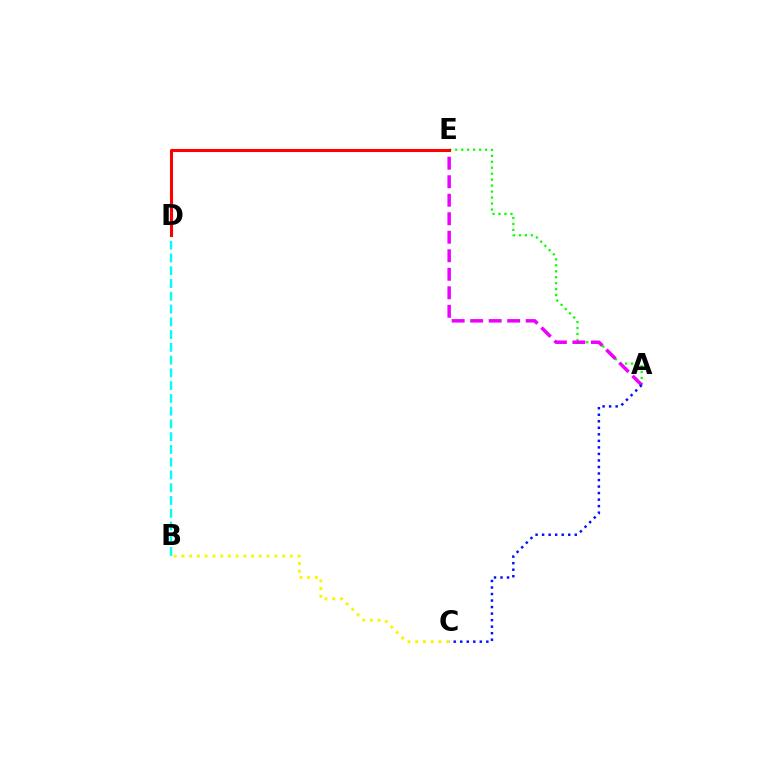{('A', 'E'): [{'color': '#08ff00', 'line_style': 'dotted', 'thickness': 1.62}, {'color': '#ee00ff', 'line_style': 'dashed', 'thickness': 2.51}], ('B', 'D'): [{'color': '#00fff6', 'line_style': 'dashed', 'thickness': 1.73}], ('D', 'E'): [{'color': '#ff0000', 'line_style': 'solid', 'thickness': 2.21}], ('B', 'C'): [{'color': '#fcf500', 'line_style': 'dotted', 'thickness': 2.1}], ('A', 'C'): [{'color': '#0010ff', 'line_style': 'dotted', 'thickness': 1.77}]}